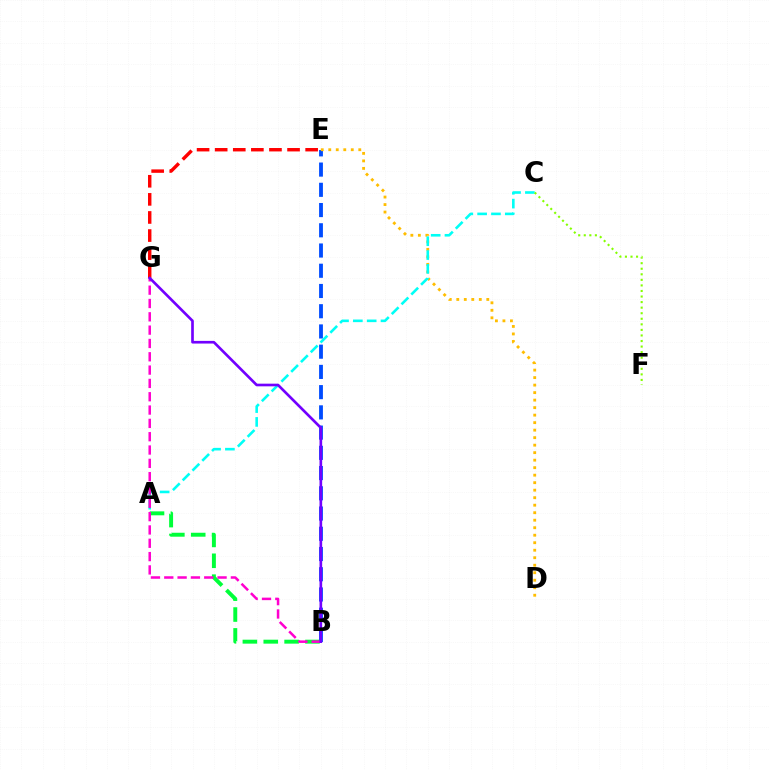{('A', 'B'): [{'color': '#00ff39', 'line_style': 'dashed', 'thickness': 2.83}], ('B', 'E'): [{'color': '#004bff', 'line_style': 'dashed', 'thickness': 2.75}], ('E', 'G'): [{'color': '#ff0000', 'line_style': 'dashed', 'thickness': 2.46}], ('D', 'E'): [{'color': '#ffbd00', 'line_style': 'dotted', 'thickness': 2.04}], ('A', 'C'): [{'color': '#00fff6', 'line_style': 'dashed', 'thickness': 1.88}], ('C', 'F'): [{'color': '#84ff00', 'line_style': 'dotted', 'thickness': 1.51}], ('B', 'G'): [{'color': '#ff00cf', 'line_style': 'dashed', 'thickness': 1.81}, {'color': '#7200ff', 'line_style': 'solid', 'thickness': 1.92}]}